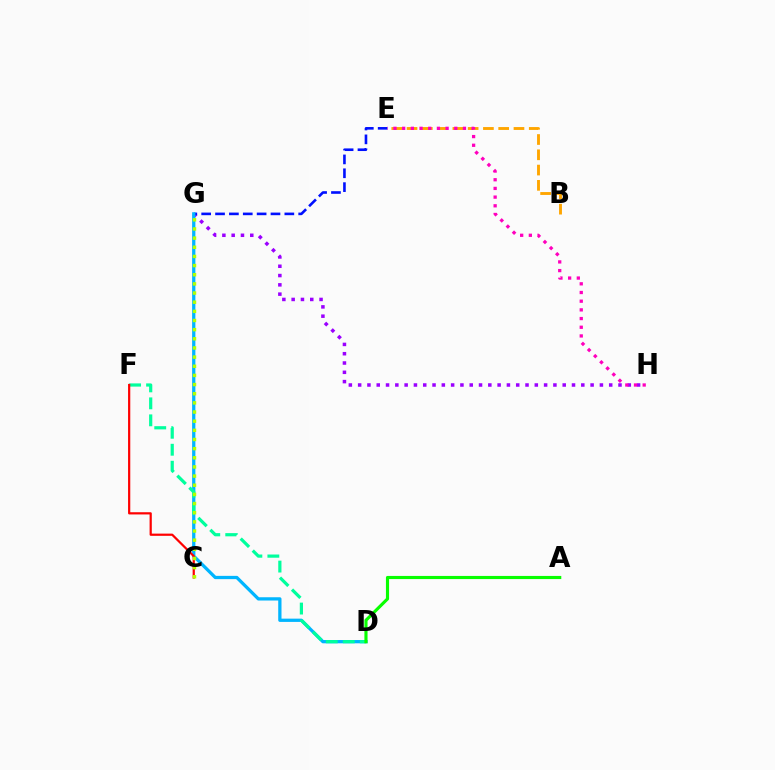{('G', 'H'): [{'color': '#9b00ff', 'line_style': 'dotted', 'thickness': 2.53}], ('B', 'E'): [{'color': '#ffa500', 'line_style': 'dashed', 'thickness': 2.08}], ('E', 'G'): [{'color': '#0010ff', 'line_style': 'dashed', 'thickness': 1.88}], ('D', 'G'): [{'color': '#00b5ff', 'line_style': 'solid', 'thickness': 2.35}], ('D', 'F'): [{'color': '#00ff9d', 'line_style': 'dashed', 'thickness': 2.31}], ('C', 'F'): [{'color': '#ff0000', 'line_style': 'solid', 'thickness': 1.59}], ('C', 'G'): [{'color': '#b3ff00', 'line_style': 'dotted', 'thickness': 2.49}], ('A', 'D'): [{'color': '#08ff00', 'line_style': 'solid', 'thickness': 2.26}], ('E', 'H'): [{'color': '#ff00bd', 'line_style': 'dotted', 'thickness': 2.36}]}